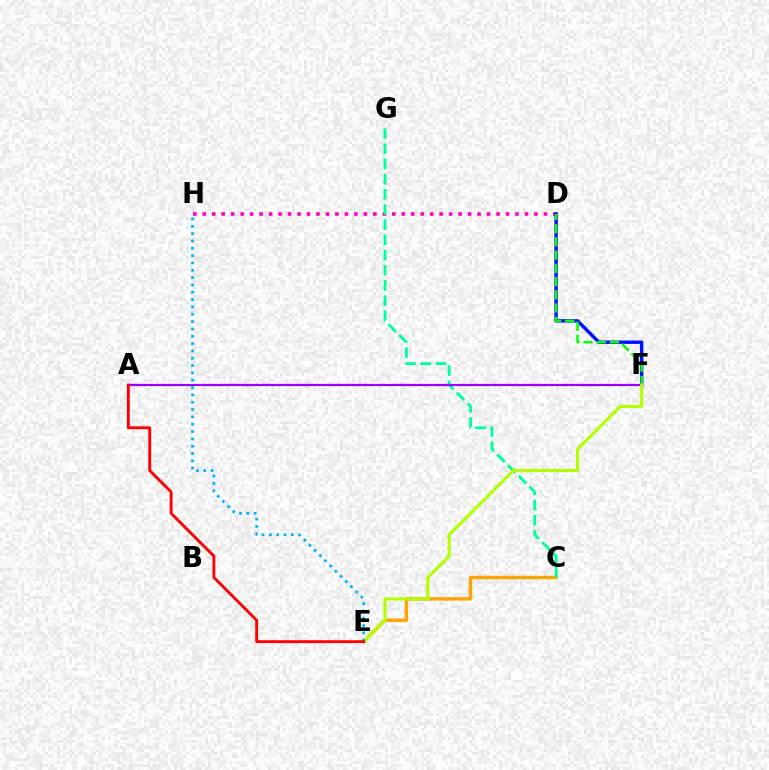{('D', 'H'): [{'color': '#ff00bd', 'line_style': 'dotted', 'thickness': 2.57}], ('D', 'F'): [{'color': '#0010ff', 'line_style': 'solid', 'thickness': 2.45}, {'color': '#08ff00', 'line_style': 'dashed', 'thickness': 1.8}], ('C', 'E'): [{'color': '#ffa500', 'line_style': 'solid', 'thickness': 2.46}], ('C', 'G'): [{'color': '#00ff9d', 'line_style': 'dashed', 'thickness': 2.06}], ('A', 'F'): [{'color': '#9b00ff', 'line_style': 'solid', 'thickness': 1.59}], ('E', 'F'): [{'color': '#b3ff00', 'line_style': 'solid', 'thickness': 2.23}], ('E', 'H'): [{'color': '#00b5ff', 'line_style': 'dotted', 'thickness': 1.99}], ('A', 'E'): [{'color': '#ff0000', 'line_style': 'solid', 'thickness': 2.08}]}